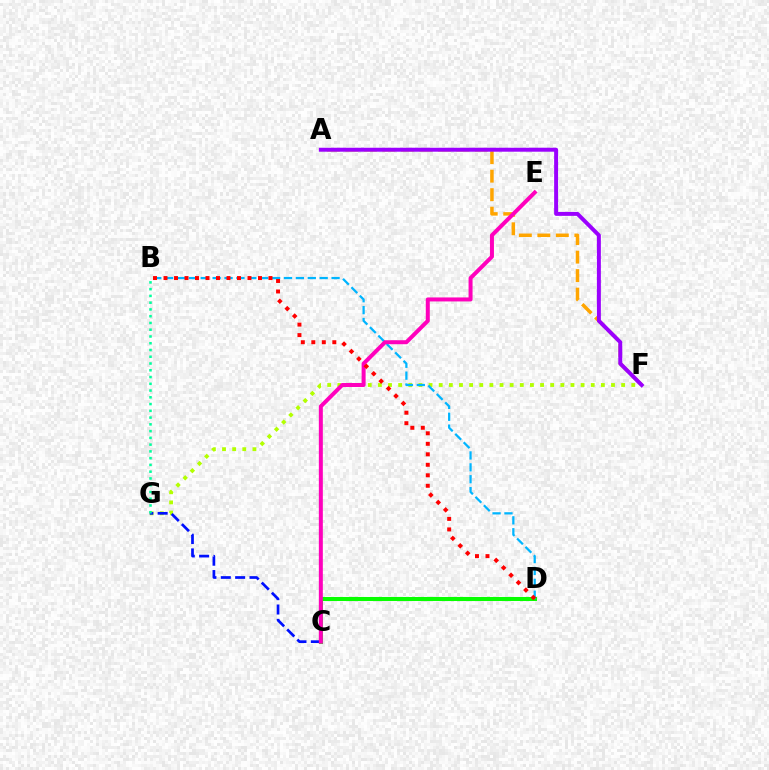{('A', 'F'): [{'color': '#ffa500', 'line_style': 'dashed', 'thickness': 2.51}, {'color': '#9b00ff', 'line_style': 'solid', 'thickness': 2.84}], ('F', 'G'): [{'color': '#b3ff00', 'line_style': 'dotted', 'thickness': 2.75}], ('C', 'D'): [{'color': '#08ff00', 'line_style': 'solid', 'thickness': 2.92}], ('C', 'G'): [{'color': '#0010ff', 'line_style': 'dashed', 'thickness': 1.95}], ('B', 'G'): [{'color': '#00ff9d', 'line_style': 'dotted', 'thickness': 1.84}], ('B', 'D'): [{'color': '#00b5ff', 'line_style': 'dashed', 'thickness': 1.62}, {'color': '#ff0000', 'line_style': 'dotted', 'thickness': 2.85}], ('C', 'E'): [{'color': '#ff00bd', 'line_style': 'solid', 'thickness': 2.88}]}